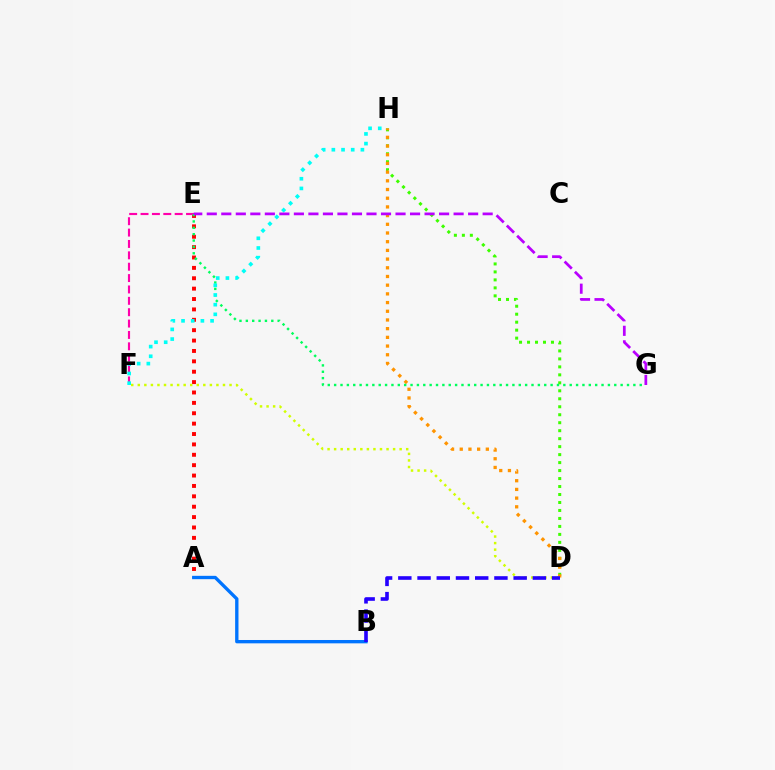{('A', 'E'): [{'color': '#ff0000', 'line_style': 'dotted', 'thickness': 2.82}], ('A', 'B'): [{'color': '#0074ff', 'line_style': 'solid', 'thickness': 2.41}], ('E', 'F'): [{'color': '#ff00ac', 'line_style': 'dashed', 'thickness': 1.55}], ('D', 'H'): [{'color': '#3dff00', 'line_style': 'dotted', 'thickness': 2.17}, {'color': '#ff9400', 'line_style': 'dotted', 'thickness': 2.36}], ('D', 'F'): [{'color': '#d1ff00', 'line_style': 'dotted', 'thickness': 1.78}], ('B', 'D'): [{'color': '#2500ff', 'line_style': 'dashed', 'thickness': 2.61}], ('E', 'G'): [{'color': '#00ff5c', 'line_style': 'dotted', 'thickness': 1.73}, {'color': '#b900ff', 'line_style': 'dashed', 'thickness': 1.97}], ('F', 'H'): [{'color': '#00fff6', 'line_style': 'dotted', 'thickness': 2.63}]}